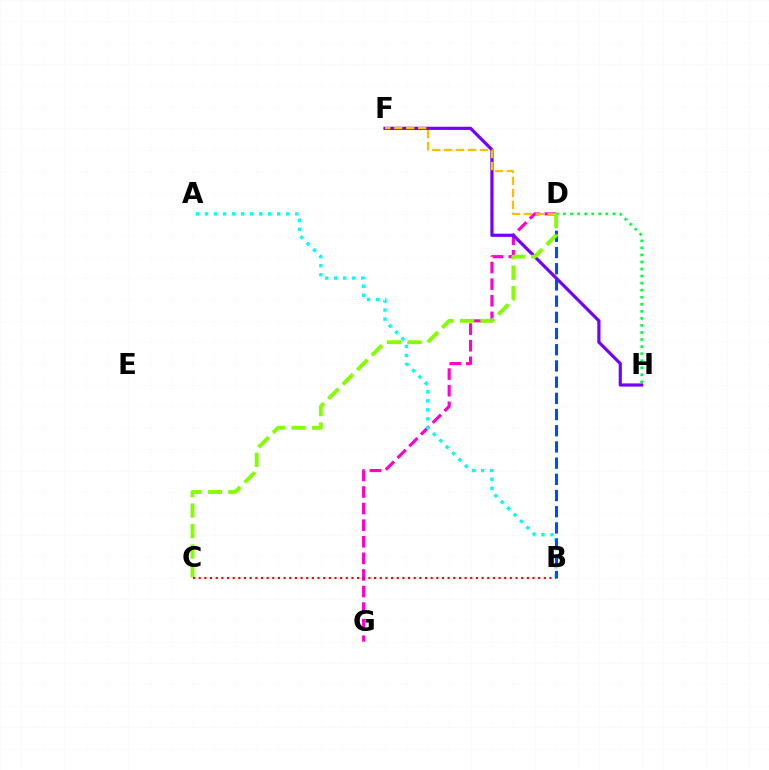{('D', 'G'): [{'color': '#ff00cf', 'line_style': 'dashed', 'thickness': 2.25}], ('F', 'H'): [{'color': '#7200ff', 'line_style': 'solid', 'thickness': 2.29}], ('A', 'B'): [{'color': '#00fff6', 'line_style': 'dotted', 'thickness': 2.46}], ('B', 'D'): [{'color': '#004bff', 'line_style': 'dashed', 'thickness': 2.2}], ('D', 'F'): [{'color': '#ffbd00', 'line_style': 'dashed', 'thickness': 1.63}], ('D', 'H'): [{'color': '#00ff39', 'line_style': 'dotted', 'thickness': 1.91}], ('C', 'D'): [{'color': '#84ff00', 'line_style': 'dashed', 'thickness': 2.78}], ('B', 'C'): [{'color': '#ff0000', 'line_style': 'dotted', 'thickness': 1.54}]}